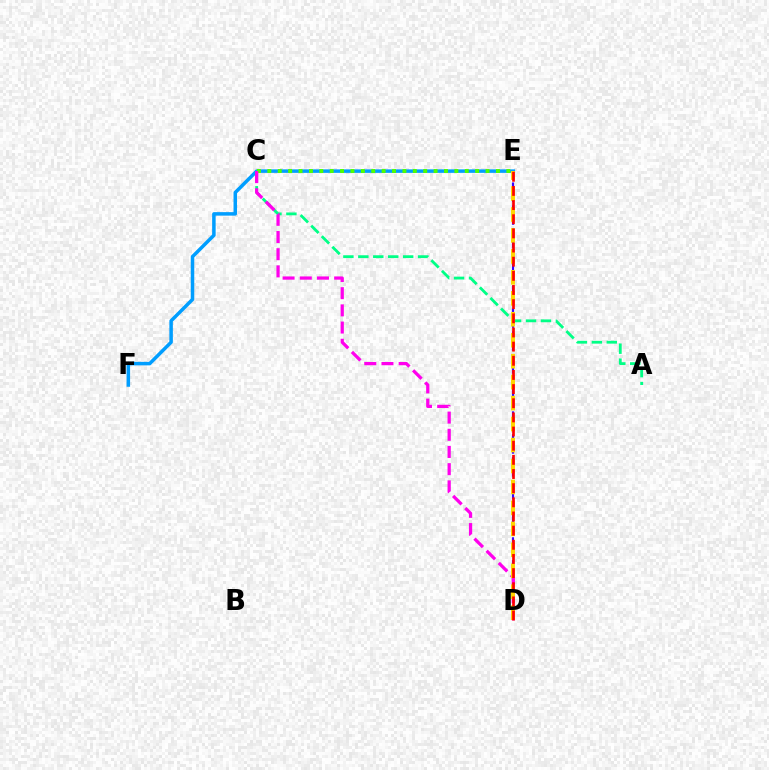{('A', 'C'): [{'color': '#00ff86', 'line_style': 'dashed', 'thickness': 2.03}], ('D', 'E'): [{'color': '#3700ff', 'line_style': 'dashed', 'thickness': 1.55}, {'color': '#ffd500', 'line_style': 'dashed', 'thickness': 2.85}, {'color': '#ff0000', 'line_style': 'dashed', 'thickness': 1.92}], ('E', 'F'): [{'color': '#009eff', 'line_style': 'solid', 'thickness': 2.53}], ('C', 'E'): [{'color': '#4fff00', 'line_style': 'dotted', 'thickness': 2.82}], ('C', 'D'): [{'color': '#ff00ed', 'line_style': 'dashed', 'thickness': 2.34}]}